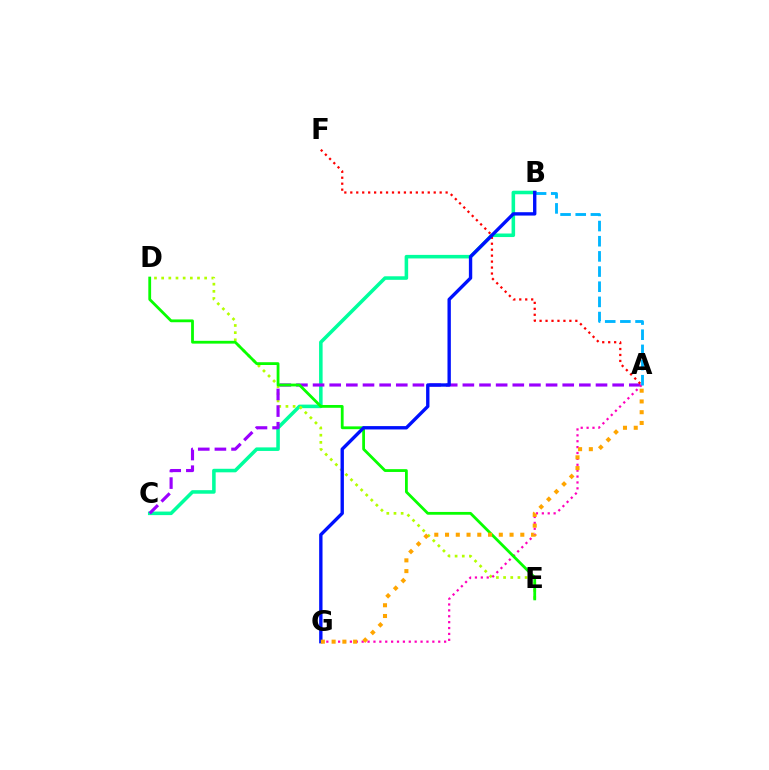{('B', 'C'): [{'color': '#00ff9d', 'line_style': 'solid', 'thickness': 2.56}], ('D', 'E'): [{'color': '#b3ff00', 'line_style': 'dotted', 'thickness': 1.95}, {'color': '#08ff00', 'line_style': 'solid', 'thickness': 2.01}], ('A', 'C'): [{'color': '#9b00ff', 'line_style': 'dashed', 'thickness': 2.26}], ('A', 'F'): [{'color': '#ff0000', 'line_style': 'dotted', 'thickness': 1.62}], ('A', 'G'): [{'color': '#ff00bd', 'line_style': 'dotted', 'thickness': 1.6}, {'color': '#ffa500', 'line_style': 'dotted', 'thickness': 2.92}], ('A', 'B'): [{'color': '#00b5ff', 'line_style': 'dashed', 'thickness': 2.06}], ('B', 'G'): [{'color': '#0010ff', 'line_style': 'solid', 'thickness': 2.42}]}